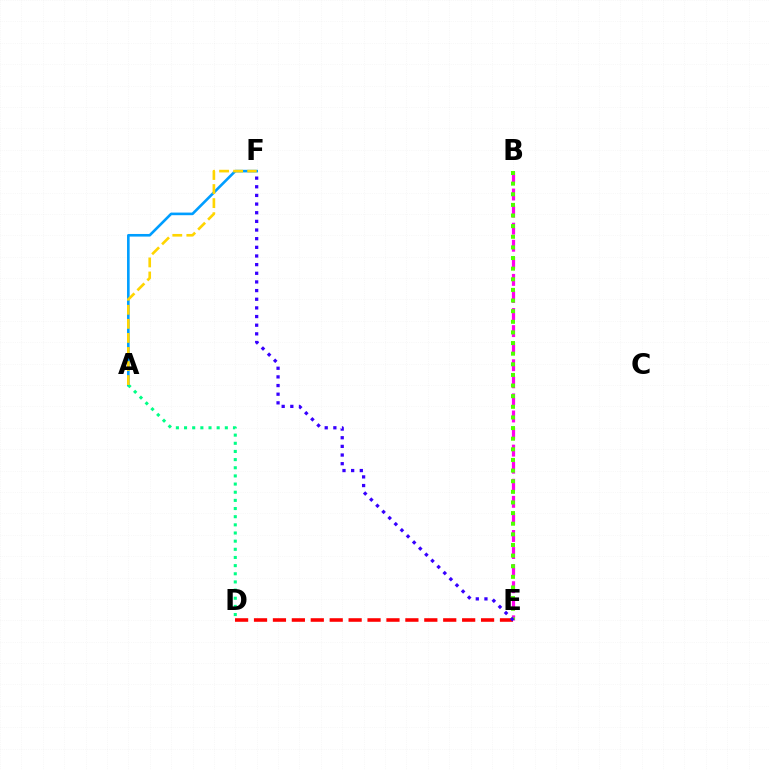{('A', 'F'): [{'color': '#009eff', 'line_style': 'solid', 'thickness': 1.89}, {'color': '#ffd500', 'line_style': 'dashed', 'thickness': 1.91}], ('B', 'E'): [{'color': '#ff00ed', 'line_style': 'dashed', 'thickness': 2.32}, {'color': '#4fff00', 'line_style': 'dotted', 'thickness': 2.89}], ('A', 'D'): [{'color': '#00ff86', 'line_style': 'dotted', 'thickness': 2.22}], ('D', 'E'): [{'color': '#ff0000', 'line_style': 'dashed', 'thickness': 2.57}], ('E', 'F'): [{'color': '#3700ff', 'line_style': 'dotted', 'thickness': 2.35}]}